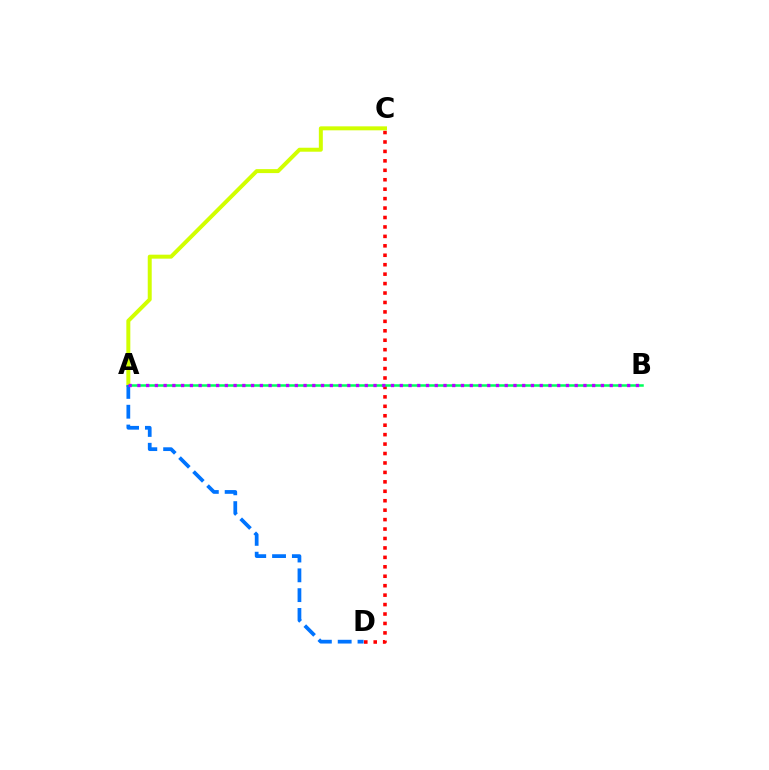{('C', 'D'): [{'color': '#ff0000', 'line_style': 'dotted', 'thickness': 2.57}], ('A', 'B'): [{'color': '#00ff5c', 'line_style': 'solid', 'thickness': 1.81}, {'color': '#b900ff', 'line_style': 'dotted', 'thickness': 2.38}], ('A', 'C'): [{'color': '#d1ff00', 'line_style': 'solid', 'thickness': 2.86}], ('A', 'D'): [{'color': '#0074ff', 'line_style': 'dashed', 'thickness': 2.69}]}